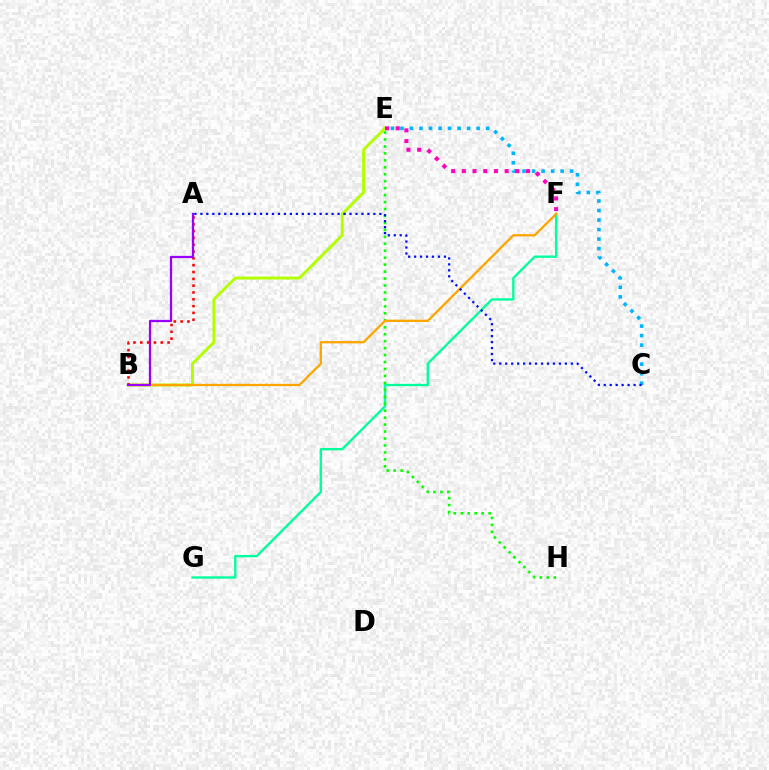{('C', 'E'): [{'color': '#00b5ff', 'line_style': 'dotted', 'thickness': 2.59}], ('B', 'E'): [{'color': '#b3ff00', 'line_style': 'solid', 'thickness': 2.1}], ('A', 'B'): [{'color': '#ff0000', 'line_style': 'dotted', 'thickness': 1.85}, {'color': '#9b00ff', 'line_style': 'solid', 'thickness': 1.62}], ('E', 'F'): [{'color': '#ff00bd', 'line_style': 'dotted', 'thickness': 2.91}], ('F', 'G'): [{'color': '#00ff9d', 'line_style': 'solid', 'thickness': 1.7}], ('E', 'H'): [{'color': '#08ff00', 'line_style': 'dotted', 'thickness': 1.89}], ('B', 'F'): [{'color': '#ffa500', 'line_style': 'solid', 'thickness': 1.66}], ('A', 'C'): [{'color': '#0010ff', 'line_style': 'dotted', 'thickness': 1.62}]}